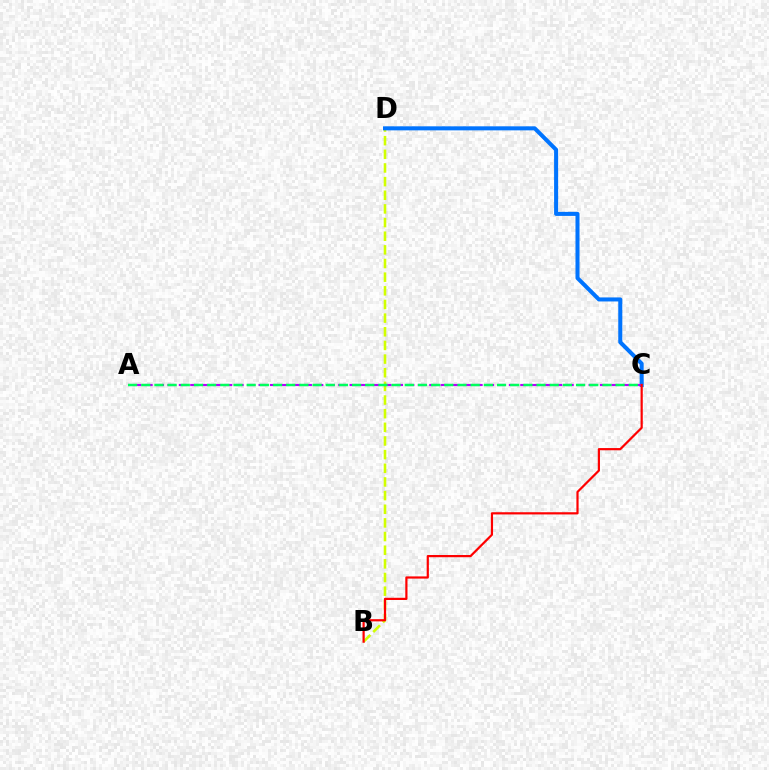{('B', 'D'): [{'color': '#d1ff00', 'line_style': 'dashed', 'thickness': 1.85}], ('C', 'D'): [{'color': '#0074ff', 'line_style': 'solid', 'thickness': 2.9}], ('A', 'C'): [{'color': '#b900ff', 'line_style': 'dashed', 'thickness': 1.55}, {'color': '#00ff5c', 'line_style': 'dashed', 'thickness': 1.79}], ('B', 'C'): [{'color': '#ff0000', 'line_style': 'solid', 'thickness': 1.59}]}